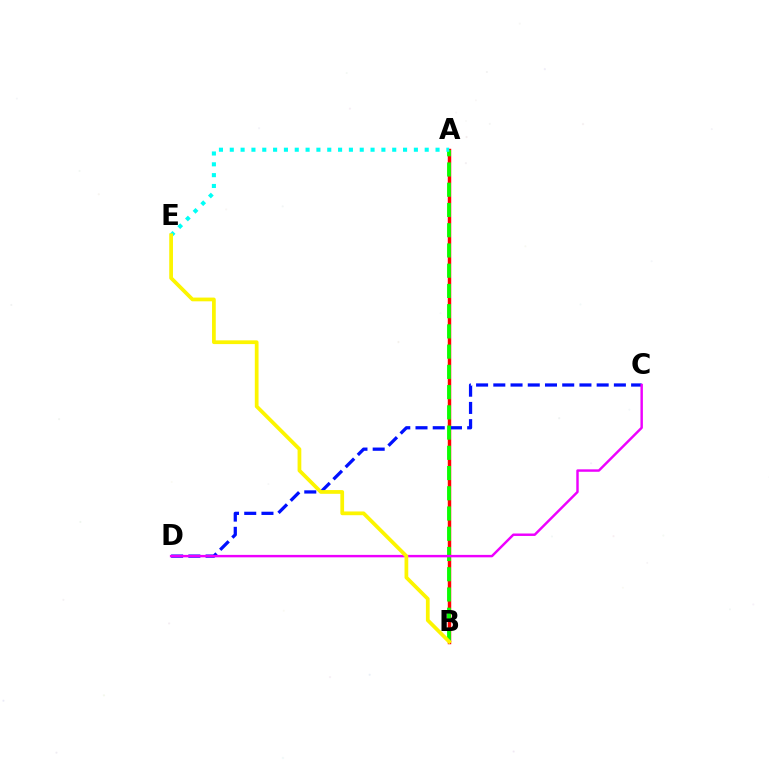{('A', 'B'): [{'color': '#ff0000', 'line_style': 'solid', 'thickness': 2.48}, {'color': '#08ff00', 'line_style': 'dashed', 'thickness': 2.75}], ('C', 'D'): [{'color': '#0010ff', 'line_style': 'dashed', 'thickness': 2.34}, {'color': '#ee00ff', 'line_style': 'solid', 'thickness': 1.76}], ('A', 'E'): [{'color': '#00fff6', 'line_style': 'dotted', 'thickness': 2.94}], ('B', 'E'): [{'color': '#fcf500', 'line_style': 'solid', 'thickness': 2.69}]}